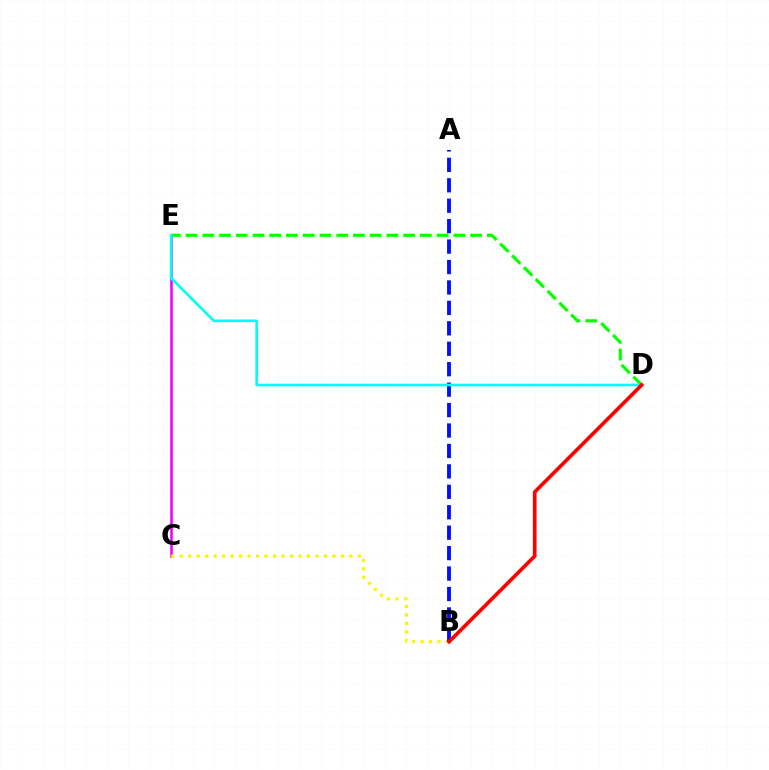{('C', 'E'): [{'color': '#ee00ff', 'line_style': 'solid', 'thickness': 1.84}], ('D', 'E'): [{'color': '#08ff00', 'line_style': 'dashed', 'thickness': 2.27}, {'color': '#00fff6', 'line_style': 'solid', 'thickness': 1.9}], ('B', 'C'): [{'color': '#fcf500', 'line_style': 'dotted', 'thickness': 2.31}], ('A', 'B'): [{'color': '#0010ff', 'line_style': 'dashed', 'thickness': 2.78}], ('B', 'D'): [{'color': '#ff0000', 'line_style': 'solid', 'thickness': 2.64}]}